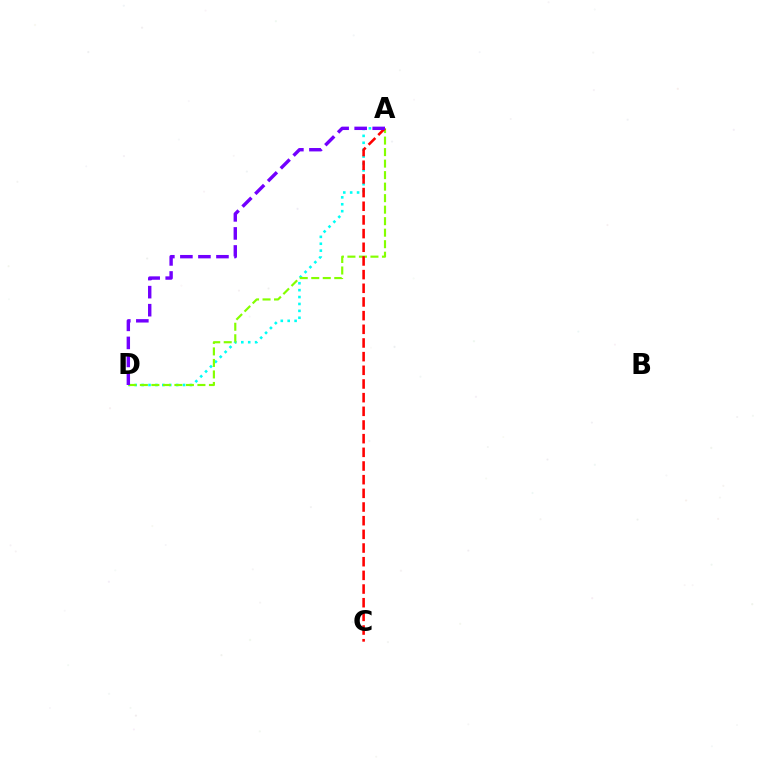{('A', 'D'): [{'color': '#00fff6', 'line_style': 'dotted', 'thickness': 1.88}, {'color': '#84ff00', 'line_style': 'dashed', 'thickness': 1.56}, {'color': '#7200ff', 'line_style': 'dashed', 'thickness': 2.45}], ('A', 'C'): [{'color': '#ff0000', 'line_style': 'dashed', 'thickness': 1.86}]}